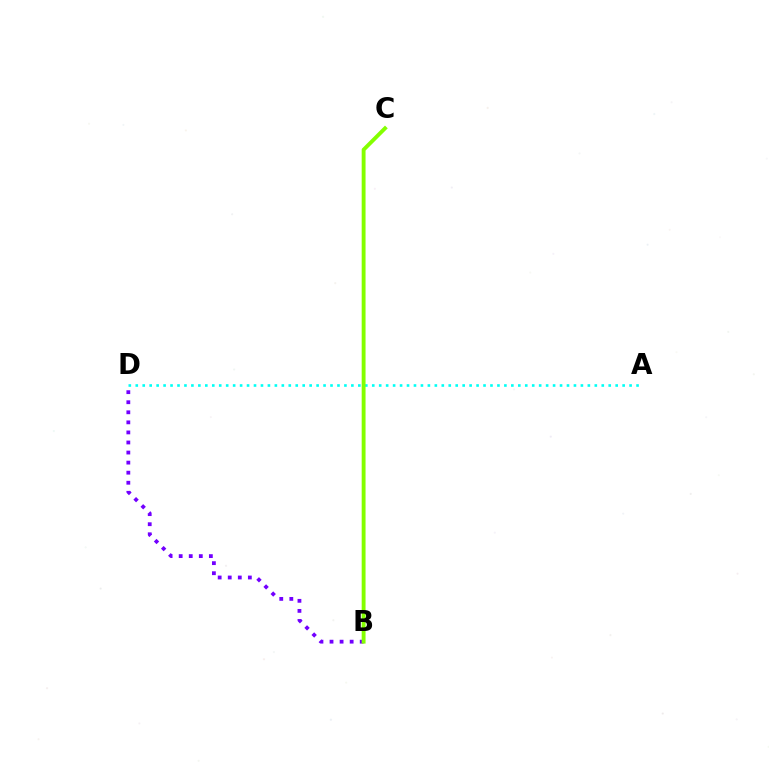{('B', 'C'): [{'color': '#ff0000', 'line_style': 'solid', 'thickness': 1.53}, {'color': '#84ff00', 'line_style': 'solid', 'thickness': 2.79}], ('A', 'D'): [{'color': '#00fff6', 'line_style': 'dotted', 'thickness': 1.89}], ('B', 'D'): [{'color': '#7200ff', 'line_style': 'dotted', 'thickness': 2.73}]}